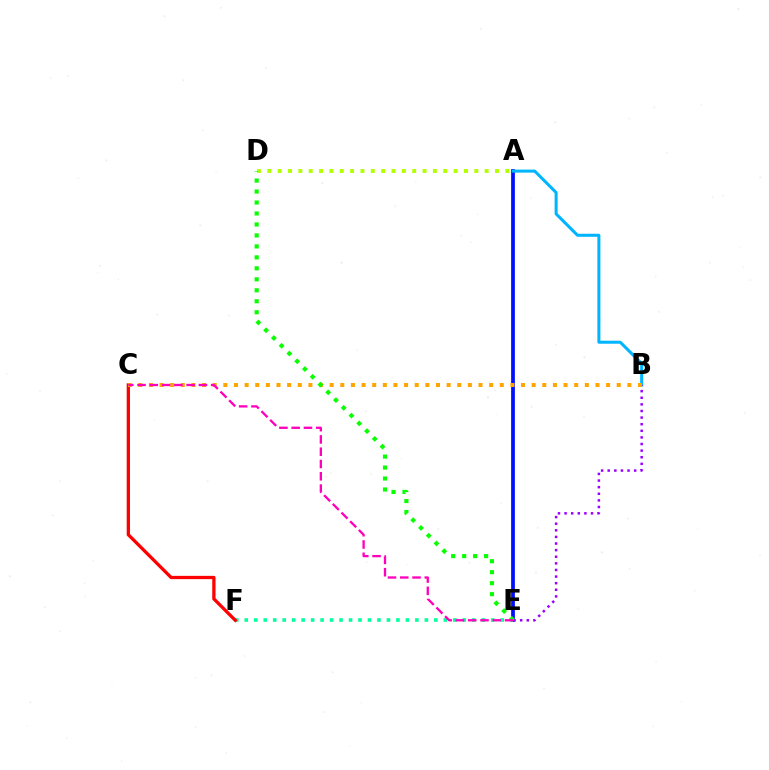{('A', 'E'): [{'color': '#0010ff', 'line_style': 'solid', 'thickness': 2.7}], ('E', 'F'): [{'color': '#00ff9d', 'line_style': 'dotted', 'thickness': 2.58}], ('C', 'F'): [{'color': '#ff0000', 'line_style': 'solid', 'thickness': 2.37}], ('A', 'B'): [{'color': '#00b5ff', 'line_style': 'solid', 'thickness': 2.18}], ('A', 'D'): [{'color': '#b3ff00', 'line_style': 'dotted', 'thickness': 2.81}], ('B', 'E'): [{'color': '#9b00ff', 'line_style': 'dotted', 'thickness': 1.8}], ('B', 'C'): [{'color': '#ffa500', 'line_style': 'dotted', 'thickness': 2.89}], ('D', 'E'): [{'color': '#08ff00', 'line_style': 'dotted', 'thickness': 2.98}], ('C', 'E'): [{'color': '#ff00bd', 'line_style': 'dashed', 'thickness': 1.67}]}